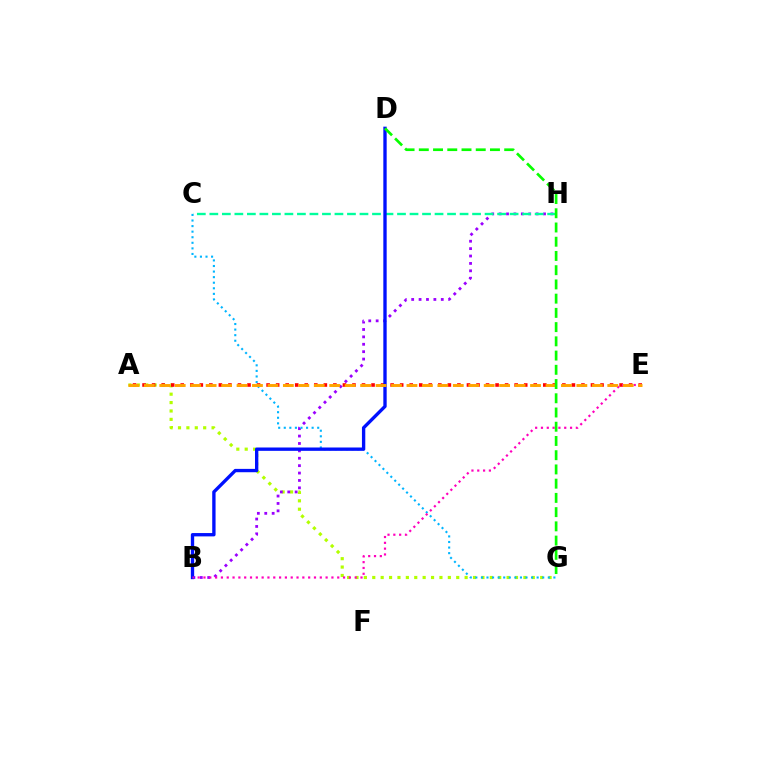{('A', 'G'): [{'color': '#b3ff00', 'line_style': 'dotted', 'thickness': 2.28}], ('B', 'H'): [{'color': '#9b00ff', 'line_style': 'dotted', 'thickness': 2.01}], ('A', 'E'): [{'color': '#ff0000', 'line_style': 'dotted', 'thickness': 2.59}, {'color': '#ffa500', 'line_style': 'dashed', 'thickness': 2.1}], ('C', 'G'): [{'color': '#00b5ff', 'line_style': 'dotted', 'thickness': 1.51}], ('C', 'H'): [{'color': '#00ff9d', 'line_style': 'dashed', 'thickness': 1.7}], ('B', 'D'): [{'color': '#0010ff', 'line_style': 'solid', 'thickness': 2.41}], ('B', 'E'): [{'color': '#ff00bd', 'line_style': 'dotted', 'thickness': 1.58}], ('D', 'G'): [{'color': '#08ff00', 'line_style': 'dashed', 'thickness': 1.93}]}